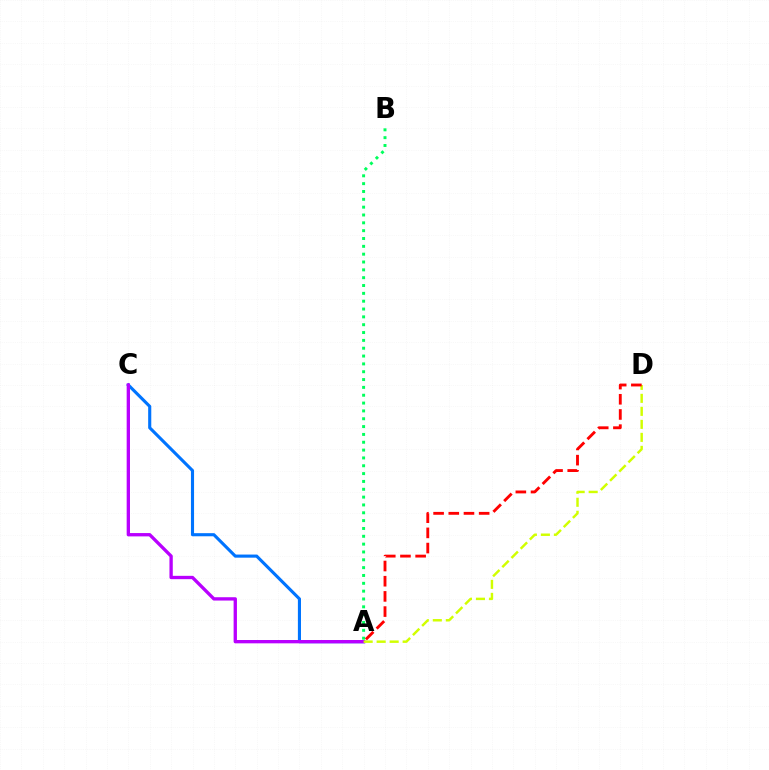{('A', 'C'): [{'color': '#0074ff', 'line_style': 'solid', 'thickness': 2.24}, {'color': '#b900ff', 'line_style': 'solid', 'thickness': 2.4}], ('A', 'B'): [{'color': '#00ff5c', 'line_style': 'dotted', 'thickness': 2.13}], ('A', 'D'): [{'color': '#d1ff00', 'line_style': 'dashed', 'thickness': 1.77}, {'color': '#ff0000', 'line_style': 'dashed', 'thickness': 2.06}]}